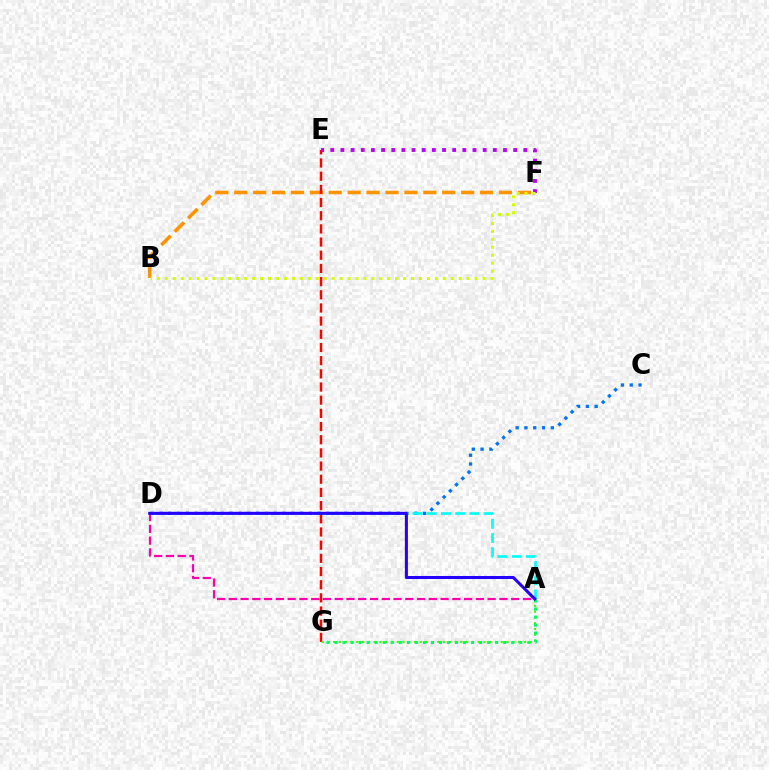{('C', 'D'): [{'color': '#0074ff', 'line_style': 'dotted', 'thickness': 2.39}], ('B', 'F'): [{'color': '#ff9400', 'line_style': 'dashed', 'thickness': 2.57}, {'color': '#d1ff00', 'line_style': 'dotted', 'thickness': 2.16}], ('E', 'G'): [{'color': '#ff0000', 'line_style': 'dashed', 'thickness': 1.79}], ('A', 'G'): [{'color': '#3dff00', 'line_style': 'dotted', 'thickness': 1.57}, {'color': '#00ff5c', 'line_style': 'dotted', 'thickness': 2.18}], ('E', 'F'): [{'color': '#b900ff', 'line_style': 'dotted', 'thickness': 2.76}], ('A', 'D'): [{'color': '#00fff6', 'line_style': 'dashed', 'thickness': 1.93}, {'color': '#ff00ac', 'line_style': 'dashed', 'thickness': 1.6}, {'color': '#2500ff', 'line_style': 'solid', 'thickness': 2.19}]}